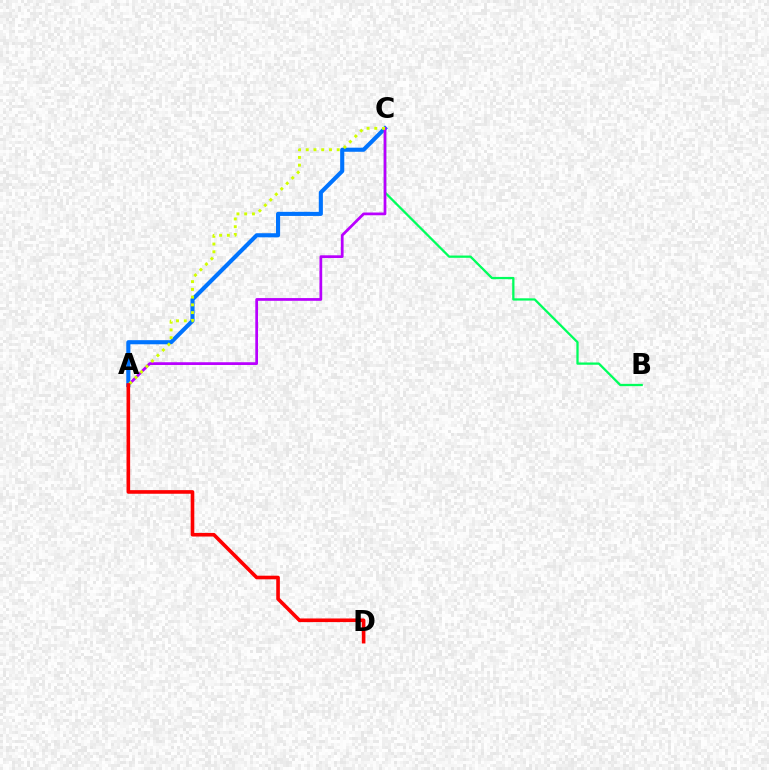{('A', 'C'): [{'color': '#0074ff', 'line_style': 'solid', 'thickness': 2.95}, {'color': '#b900ff', 'line_style': 'solid', 'thickness': 1.97}, {'color': '#d1ff00', 'line_style': 'dotted', 'thickness': 2.1}], ('B', 'C'): [{'color': '#00ff5c', 'line_style': 'solid', 'thickness': 1.64}], ('A', 'D'): [{'color': '#ff0000', 'line_style': 'solid', 'thickness': 2.6}]}